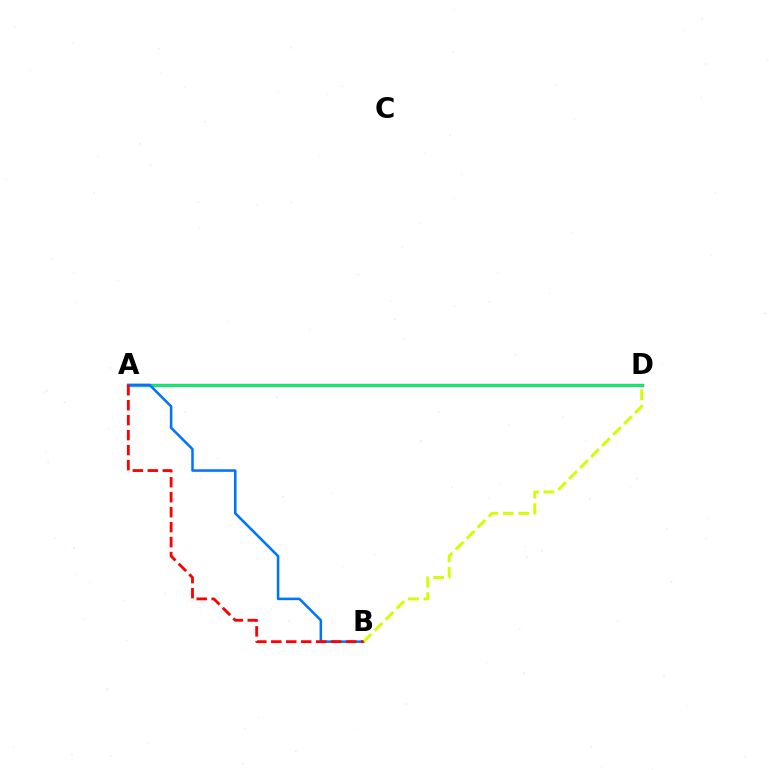{('A', 'D'): [{'color': '#b900ff', 'line_style': 'solid', 'thickness': 2.4}, {'color': '#00ff5c', 'line_style': 'solid', 'thickness': 1.96}], ('A', 'B'): [{'color': '#0074ff', 'line_style': 'solid', 'thickness': 1.83}, {'color': '#ff0000', 'line_style': 'dashed', 'thickness': 2.03}], ('B', 'D'): [{'color': '#d1ff00', 'line_style': 'dashed', 'thickness': 2.11}]}